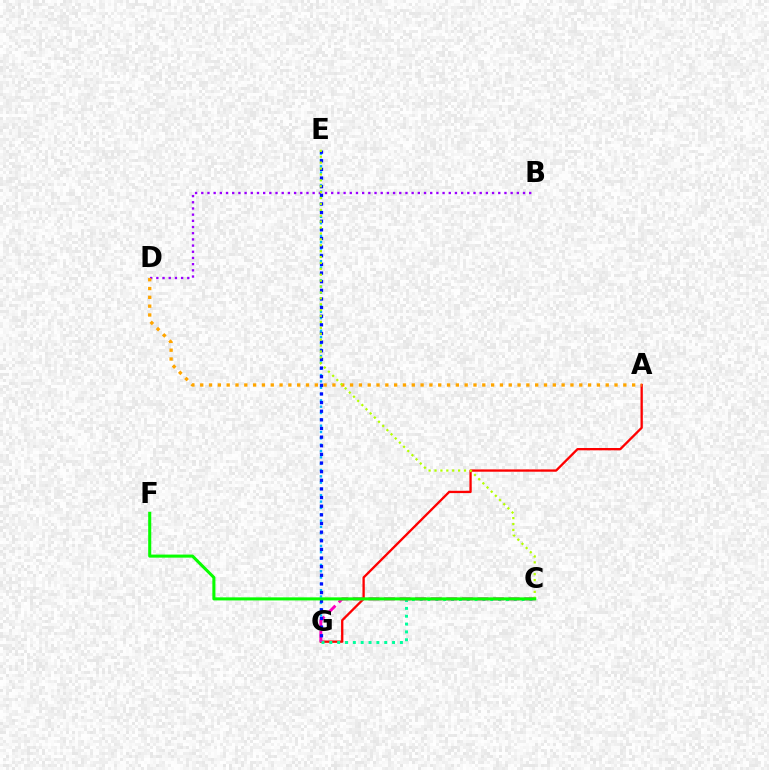{('A', 'G'): [{'color': '#ff0000', 'line_style': 'solid', 'thickness': 1.67}], ('E', 'G'): [{'color': '#00b5ff', 'line_style': 'dotted', 'thickness': 1.72}, {'color': '#0010ff', 'line_style': 'dotted', 'thickness': 2.35}], ('C', 'G'): [{'color': '#00ff9d', 'line_style': 'dotted', 'thickness': 2.13}, {'color': '#ff00bd', 'line_style': 'dashed', 'thickness': 2.12}], ('B', 'D'): [{'color': '#9b00ff', 'line_style': 'dotted', 'thickness': 1.68}], ('A', 'D'): [{'color': '#ffa500', 'line_style': 'dotted', 'thickness': 2.39}], ('C', 'E'): [{'color': '#b3ff00', 'line_style': 'dotted', 'thickness': 1.6}], ('C', 'F'): [{'color': '#08ff00', 'line_style': 'solid', 'thickness': 2.21}]}